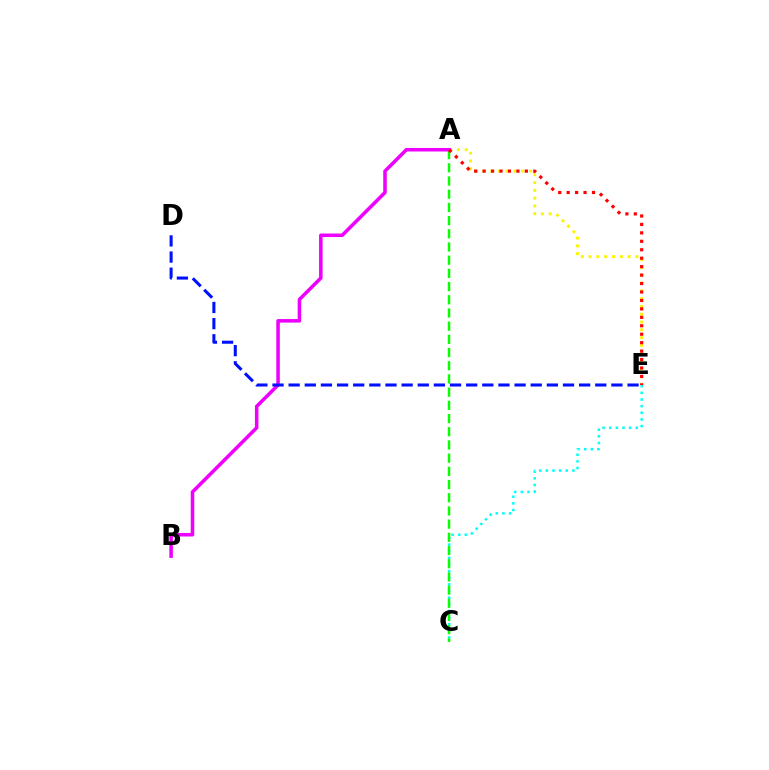{('C', 'E'): [{'color': '#00fff6', 'line_style': 'dotted', 'thickness': 1.8}], ('A', 'E'): [{'color': '#fcf500', 'line_style': 'dotted', 'thickness': 2.12}, {'color': '#ff0000', 'line_style': 'dotted', 'thickness': 2.29}], ('A', 'C'): [{'color': '#08ff00', 'line_style': 'dashed', 'thickness': 1.79}], ('A', 'B'): [{'color': '#ee00ff', 'line_style': 'solid', 'thickness': 2.55}], ('D', 'E'): [{'color': '#0010ff', 'line_style': 'dashed', 'thickness': 2.19}]}